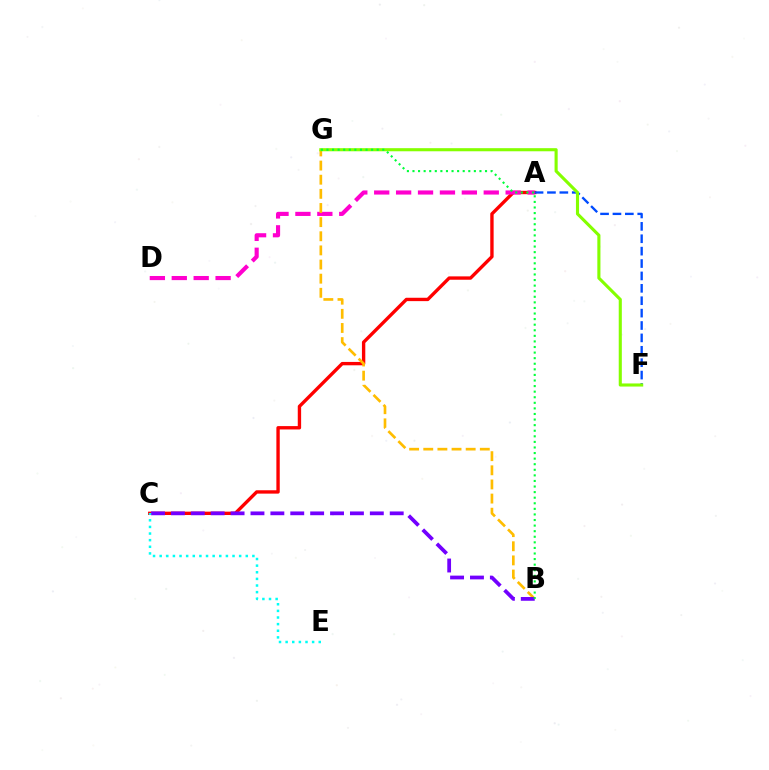{('A', 'C'): [{'color': '#ff0000', 'line_style': 'solid', 'thickness': 2.42}], ('A', 'D'): [{'color': '#ff00cf', 'line_style': 'dashed', 'thickness': 2.98}], ('B', 'G'): [{'color': '#ffbd00', 'line_style': 'dashed', 'thickness': 1.92}, {'color': '#00ff39', 'line_style': 'dotted', 'thickness': 1.52}], ('A', 'F'): [{'color': '#004bff', 'line_style': 'dashed', 'thickness': 1.68}], ('F', 'G'): [{'color': '#84ff00', 'line_style': 'solid', 'thickness': 2.23}], ('B', 'C'): [{'color': '#7200ff', 'line_style': 'dashed', 'thickness': 2.7}], ('C', 'E'): [{'color': '#00fff6', 'line_style': 'dotted', 'thickness': 1.8}]}